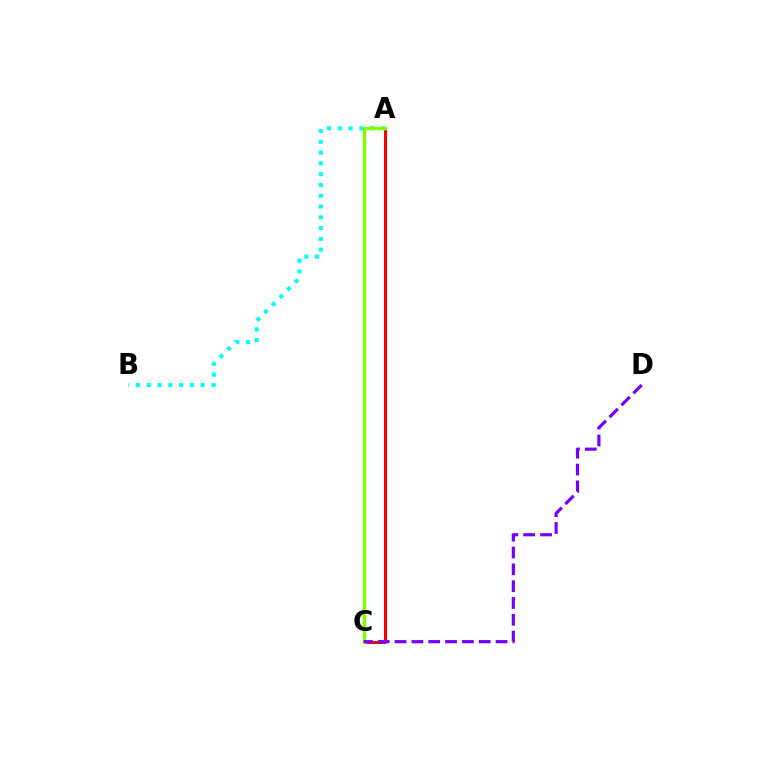{('A', 'C'): [{'color': '#ff0000', 'line_style': 'solid', 'thickness': 2.17}, {'color': '#84ff00', 'line_style': 'solid', 'thickness': 2.42}], ('A', 'B'): [{'color': '#00fff6', 'line_style': 'dotted', 'thickness': 2.93}], ('C', 'D'): [{'color': '#7200ff', 'line_style': 'dashed', 'thickness': 2.29}]}